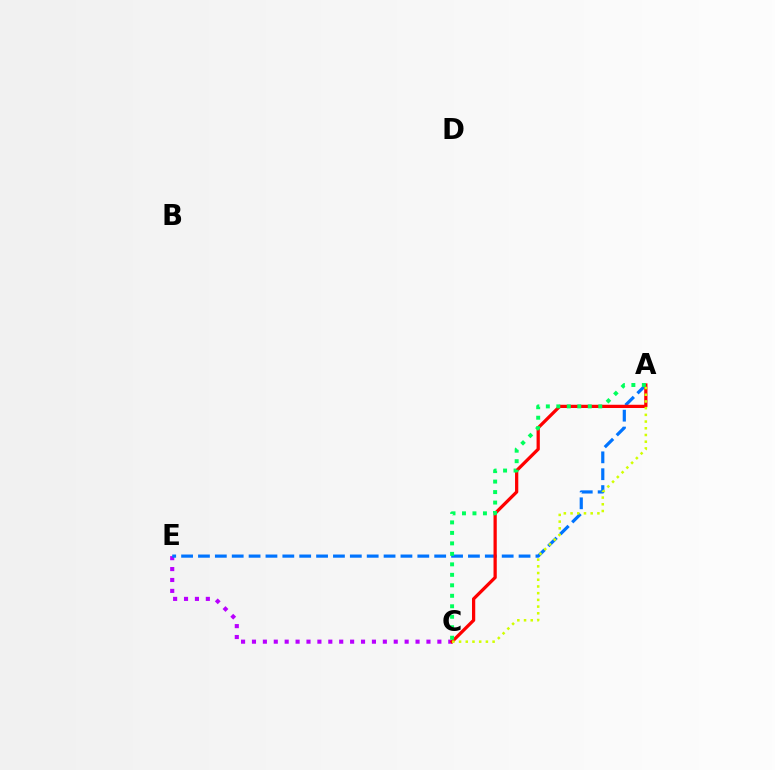{('C', 'E'): [{'color': '#b900ff', 'line_style': 'dotted', 'thickness': 2.96}], ('A', 'E'): [{'color': '#0074ff', 'line_style': 'dashed', 'thickness': 2.29}], ('A', 'C'): [{'color': '#ff0000', 'line_style': 'solid', 'thickness': 2.34}, {'color': '#d1ff00', 'line_style': 'dotted', 'thickness': 1.82}, {'color': '#00ff5c', 'line_style': 'dotted', 'thickness': 2.85}]}